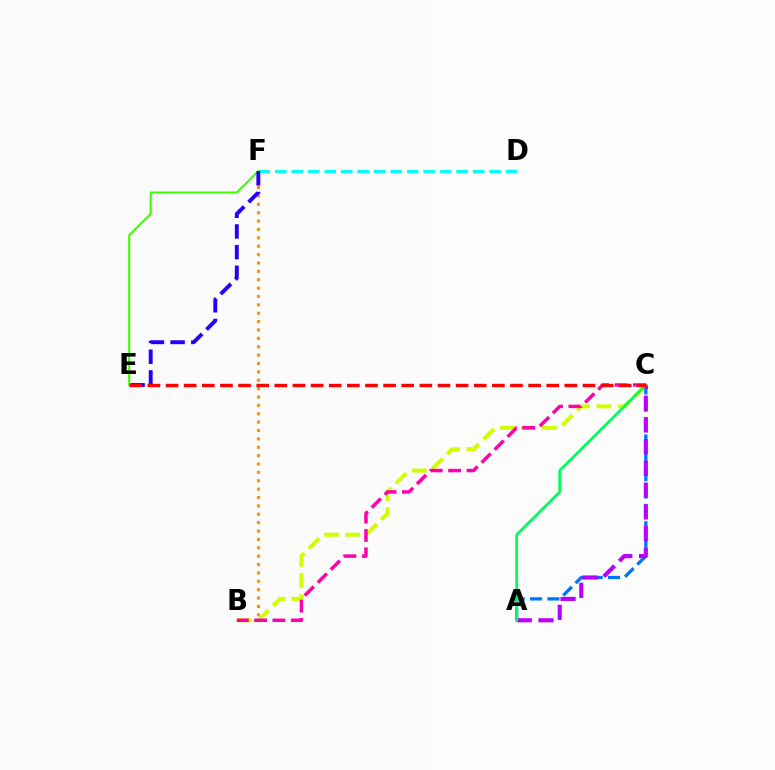{('A', 'C'): [{'color': '#0074ff', 'line_style': 'dashed', 'thickness': 2.36}, {'color': '#b900ff', 'line_style': 'dashed', 'thickness': 2.95}, {'color': '#00ff5c', 'line_style': 'solid', 'thickness': 2.01}], ('B', 'C'): [{'color': '#d1ff00', 'line_style': 'dashed', 'thickness': 2.87}, {'color': '#ff00ac', 'line_style': 'dashed', 'thickness': 2.49}], ('B', 'F'): [{'color': '#ff9400', 'line_style': 'dotted', 'thickness': 2.28}], ('D', 'F'): [{'color': '#00fff6', 'line_style': 'dashed', 'thickness': 2.24}], ('E', 'F'): [{'color': '#3dff00', 'line_style': 'solid', 'thickness': 1.51}, {'color': '#2500ff', 'line_style': 'dashed', 'thickness': 2.81}], ('C', 'E'): [{'color': '#ff0000', 'line_style': 'dashed', 'thickness': 2.46}]}